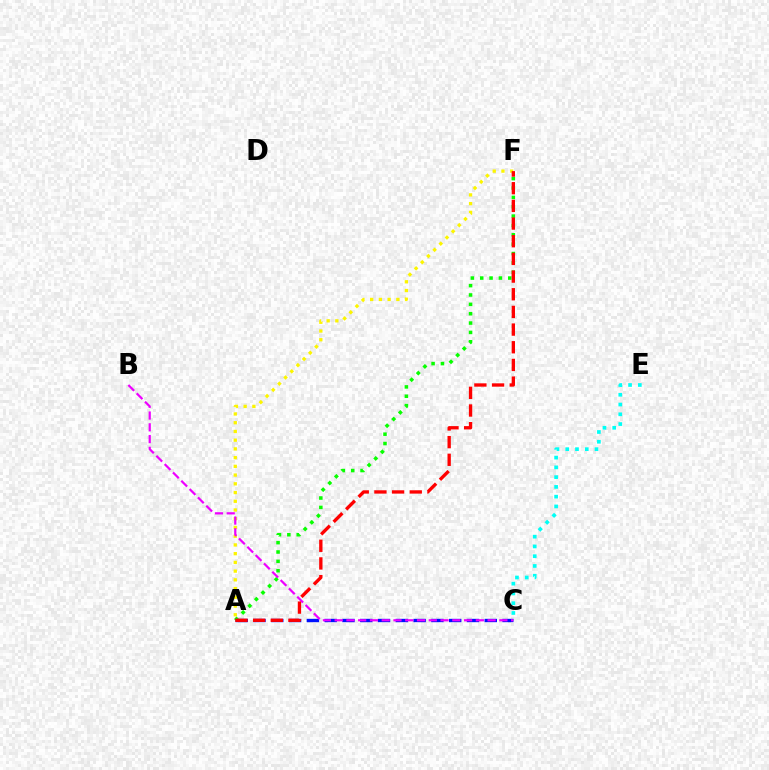{('C', 'E'): [{'color': '#00fff6', 'line_style': 'dotted', 'thickness': 2.65}], ('A', 'F'): [{'color': '#fcf500', 'line_style': 'dotted', 'thickness': 2.37}, {'color': '#08ff00', 'line_style': 'dotted', 'thickness': 2.54}, {'color': '#ff0000', 'line_style': 'dashed', 'thickness': 2.4}], ('A', 'C'): [{'color': '#0010ff', 'line_style': 'dashed', 'thickness': 2.42}], ('B', 'C'): [{'color': '#ee00ff', 'line_style': 'dashed', 'thickness': 1.6}]}